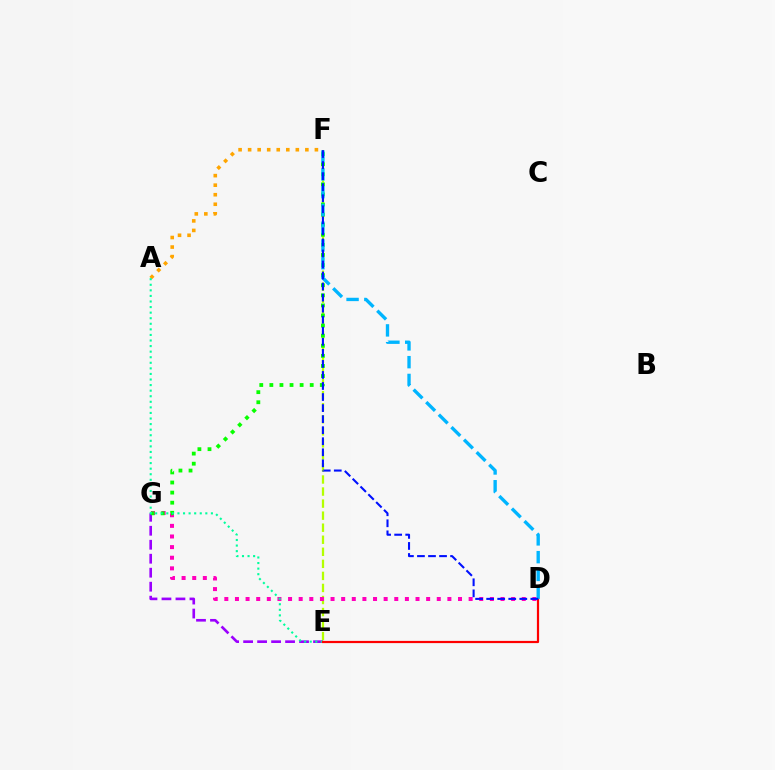{('E', 'F'): [{'color': '#b3ff00', 'line_style': 'dashed', 'thickness': 1.64}], ('A', 'F'): [{'color': '#ffa500', 'line_style': 'dotted', 'thickness': 2.59}], ('E', 'G'): [{'color': '#9b00ff', 'line_style': 'dashed', 'thickness': 1.9}], ('D', 'G'): [{'color': '#ff00bd', 'line_style': 'dotted', 'thickness': 2.89}], ('F', 'G'): [{'color': '#08ff00', 'line_style': 'dotted', 'thickness': 2.74}], ('A', 'E'): [{'color': '#00ff9d', 'line_style': 'dotted', 'thickness': 1.51}], ('D', 'E'): [{'color': '#ff0000', 'line_style': 'solid', 'thickness': 1.59}], ('D', 'F'): [{'color': '#00b5ff', 'line_style': 'dashed', 'thickness': 2.41}, {'color': '#0010ff', 'line_style': 'dashed', 'thickness': 1.5}]}